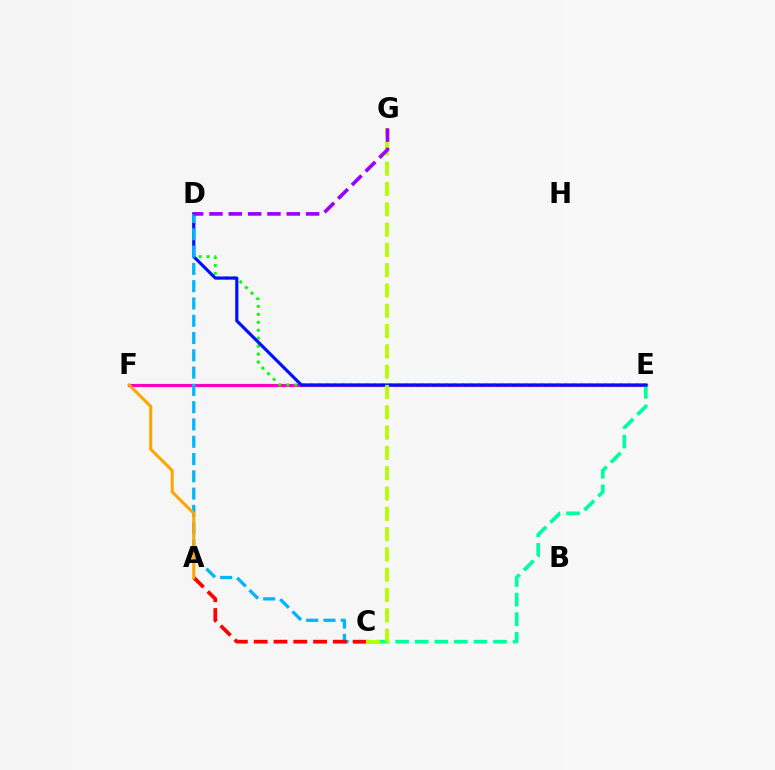{('E', 'F'): [{'color': '#ff00bd', 'line_style': 'solid', 'thickness': 2.27}], ('C', 'E'): [{'color': '#00ff9d', 'line_style': 'dashed', 'thickness': 2.66}], ('D', 'E'): [{'color': '#08ff00', 'line_style': 'dotted', 'thickness': 2.16}, {'color': '#0010ff', 'line_style': 'solid', 'thickness': 2.28}], ('C', 'D'): [{'color': '#00b5ff', 'line_style': 'dashed', 'thickness': 2.35}], ('C', 'G'): [{'color': '#b3ff00', 'line_style': 'dashed', 'thickness': 2.76}], ('D', 'G'): [{'color': '#9b00ff', 'line_style': 'dashed', 'thickness': 2.63}], ('A', 'C'): [{'color': '#ff0000', 'line_style': 'dashed', 'thickness': 2.69}], ('A', 'F'): [{'color': '#ffa500', 'line_style': 'solid', 'thickness': 2.18}]}